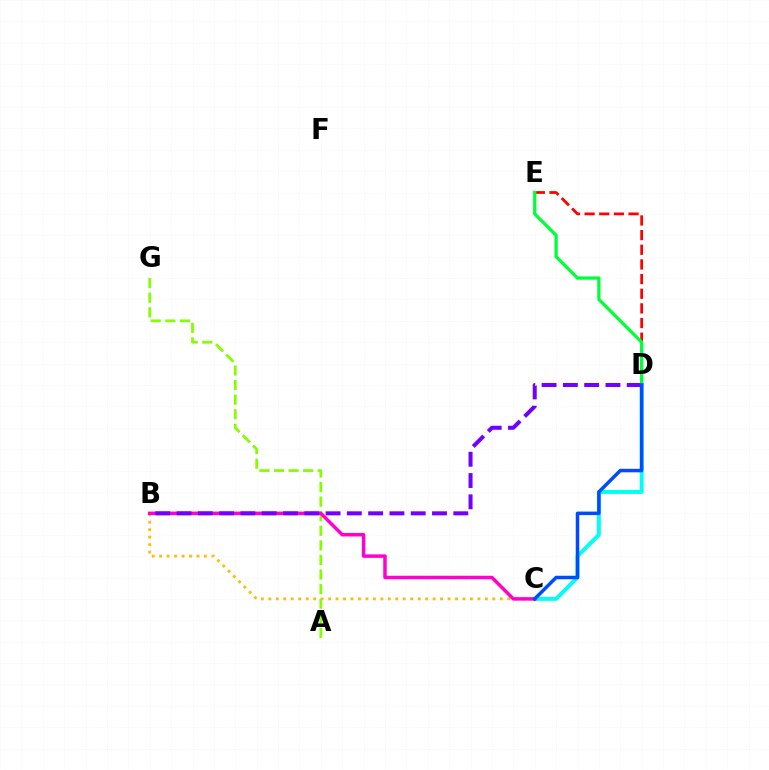{('C', 'D'): [{'color': '#00fff6', 'line_style': 'solid', 'thickness': 2.85}, {'color': '#004bff', 'line_style': 'solid', 'thickness': 2.52}], ('A', 'G'): [{'color': '#84ff00', 'line_style': 'dashed', 'thickness': 1.98}], ('D', 'E'): [{'color': '#ff0000', 'line_style': 'dashed', 'thickness': 1.99}, {'color': '#00ff39', 'line_style': 'solid', 'thickness': 2.36}], ('B', 'C'): [{'color': '#ffbd00', 'line_style': 'dotted', 'thickness': 2.03}, {'color': '#ff00cf', 'line_style': 'solid', 'thickness': 2.51}], ('B', 'D'): [{'color': '#7200ff', 'line_style': 'dashed', 'thickness': 2.89}]}